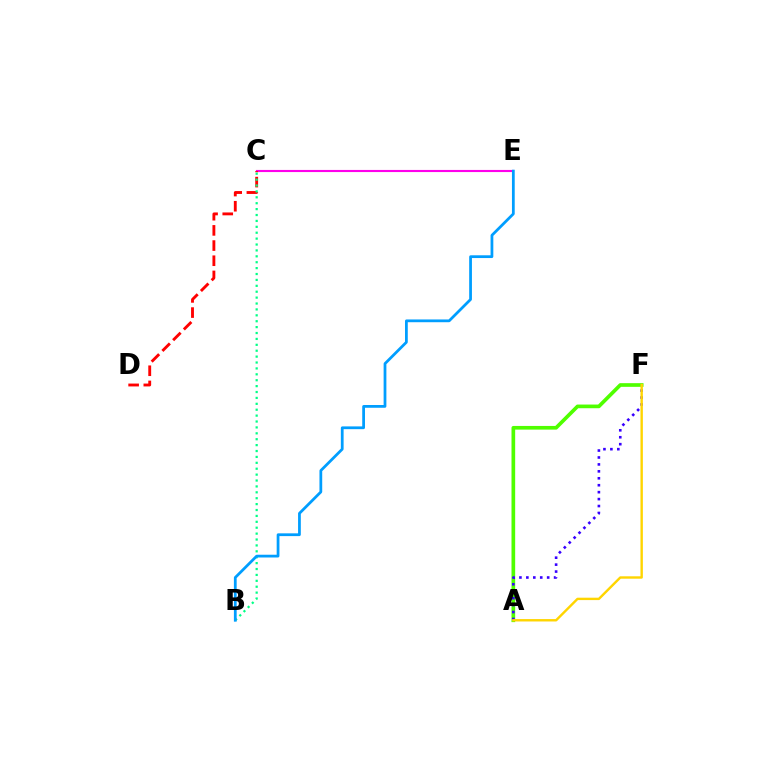{('C', 'E'): [{'color': '#ff00ed', 'line_style': 'solid', 'thickness': 1.53}], ('A', 'F'): [{'color': '#4fff00', 'line_style': 'solid', 'thickness': 2.64}, {'color': '#3700ff', 'line_style': 'dotted', 'thickness': 1.88}, {'color': '#ffd500', 'line_style': 'solid', 'thickness': 1.73}], ('C', 'D'): [{'color': '#ff0000', 'line_style': 'dashed', 'thickness': 2.06}], ('B', 'C'): [{'color': '#00ff86', 'line_style': 'dotted', 'thickness': 1.6}], ('B', 'E'): [{'color': '#009eff', 'line_style': 'solid', 'thickness': 1.99}]}